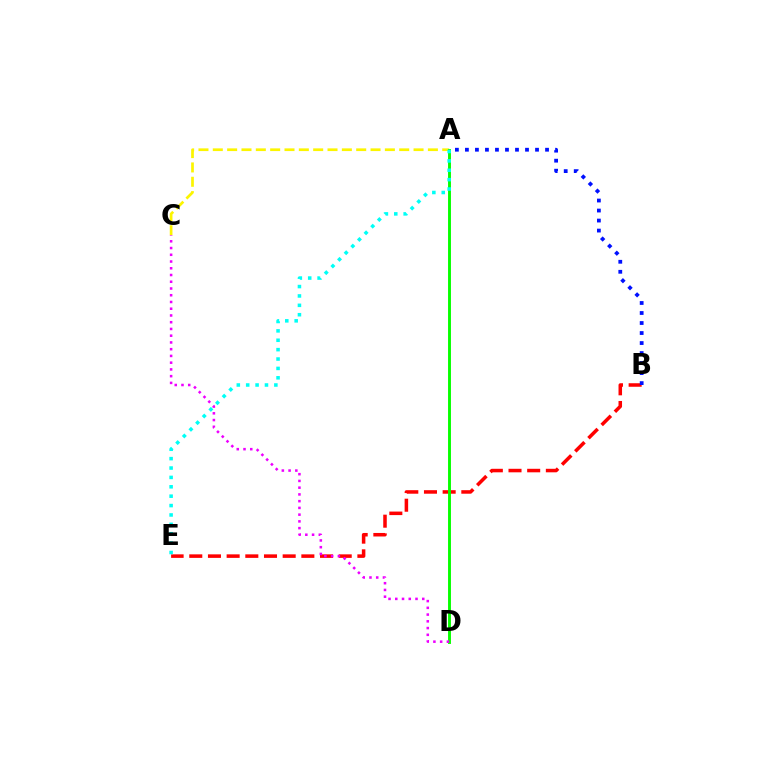{('B', 'E'): [{'color': '#ff0000', 'line_style': 'dashed', 'thickness': 2.54}], ('A', 'C'): [{'color': '#fcf500', 'line_style': 'dashed', 'thickness': 1.95}], ('A', 'D'): [{'color': '#08ff00', 'line_style': 'solid', 'thickness': 2.1}], ('C', 'D'): [{'color': '#ee00ff', 'line_style': 'dotted', 'thickness': 1.83}], ('A', 'B'): [{'color': '#0010ff', 'line_style': 'dotted', 'thickness': 2.72}], ('A', 'E'): [{'color': '#00fff6', 'line_style': 'dotted', 'thickness': 2.55}]}